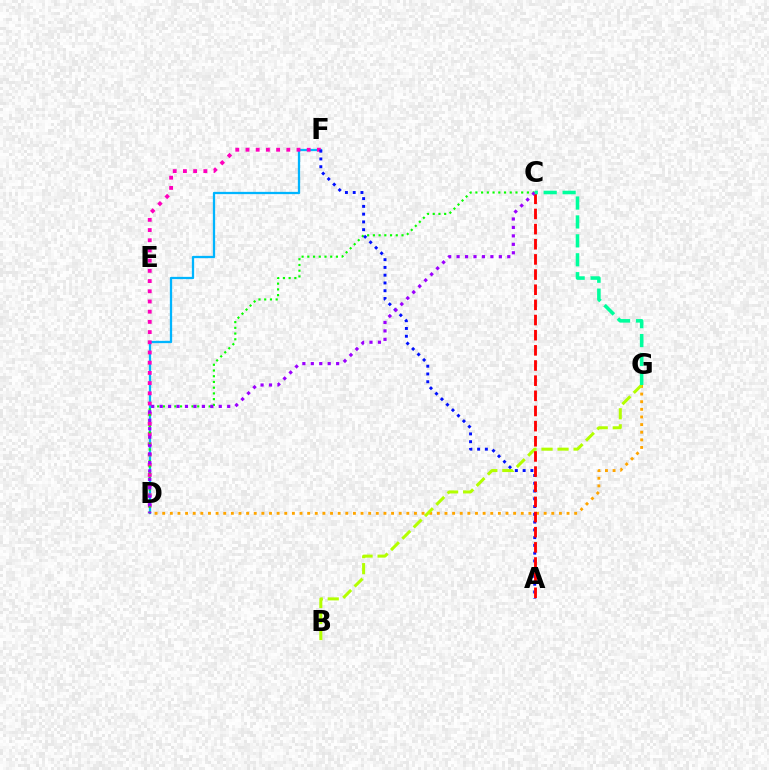{('D', 'F'): [{'color': '#00b5ff', 'line_style': 'solid', 'thickness': 1.64}, {'color': '#ff00bd', 'line_style': 'dotted', 'thickness': 2.77}], ('C', 'D'): [{'color': '#08ff00', 'line_style': 'dotted', 'thickness': 1.56}, {'color': '#9b00ff', 'line_style': 'dotted', 'thickness': 2.29}], ('D', 'G'): [{'color': '#ffa500', 'line_style': 'dotted', 'thickness': 2.07}], ('B', 'G'): [{'color': '#b3ff00', 'line_style': 'dashed', 'thickness': 2.18}], ('A', 'F'): [{'color': '#0010ff', 'line_style': 'dotted', 'thickness': 2.11}], ('A', 'C'): [{'color': '#ff0000', 'line_style': 'dashed', 'thickness': 2.06}], ('C', 'G'): [{'color': '#00ff9d', 'line_style': 'dashed', 'thickness': 2.57}]}